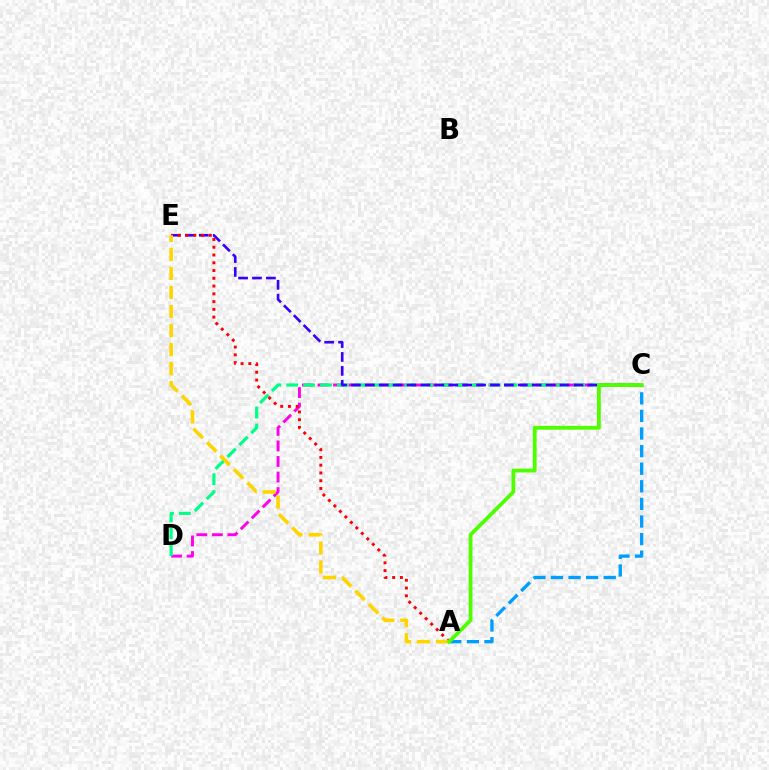{('C', 'D'): [{'color': '#ff00ed', 'line_style': 'dashed', 'thickness': 2.11}, {'color': '#00ff86', 'line_style': 'dashed', 'thickness': 2.29}], ('C', 'E'): [{'color': '#3700ff', 'line_style': 'dashed', 'thickness': 1.89}], ('A', 'E'): [{'color': '#ff0000', 'line_style': 'dotted', 'thickness': 2.11}, {'color': '#ffd500', 'line_style': 'dashed', 'thickness': 2.59}], ('A', 'C'): [{'color': '#009eff', 'line_style': 'dashed', 'thickness': 2.39}, {'color': '#4fff00', 'line_style': 'solid', 'thickness': 2.74}]}